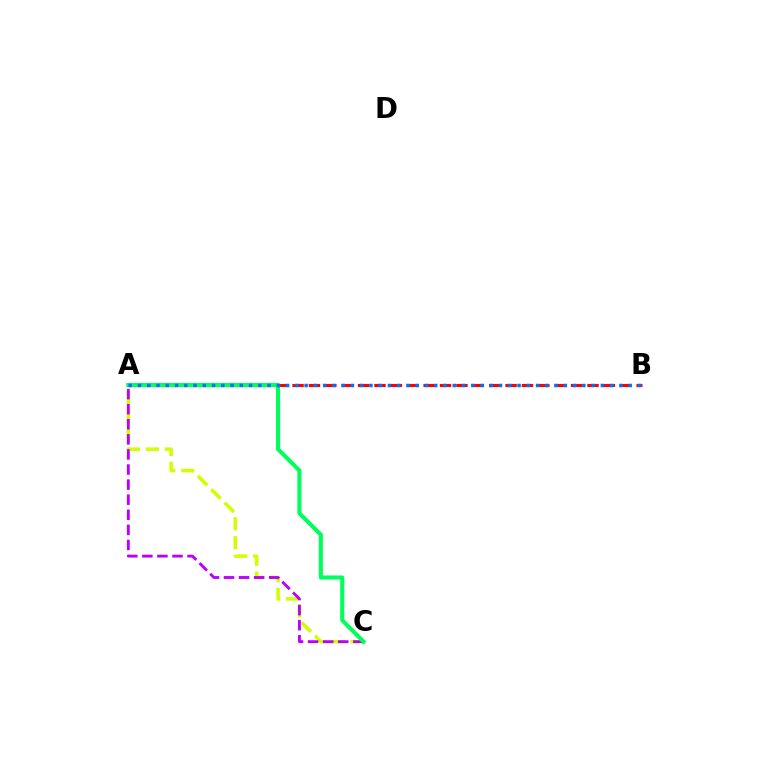{('A', 'B'): [{'color': '#ff0000', 'line_style': 'dashed', 'thickness': 2.23}, {'color': '#0074ff', 'line_style': 'dotted', 'thickness': 2.52}], ('A', 'C'): [{'color': '#d1ff00', 'line_style': 'dashed', 'thickness': 2.57}, {'color': '#b900ff', 'line_style': 'dashed', 'thickness': 2.05}, {'color': '#00ff5c', 'line_style': 'solid', 'thickness': 2.95}]}